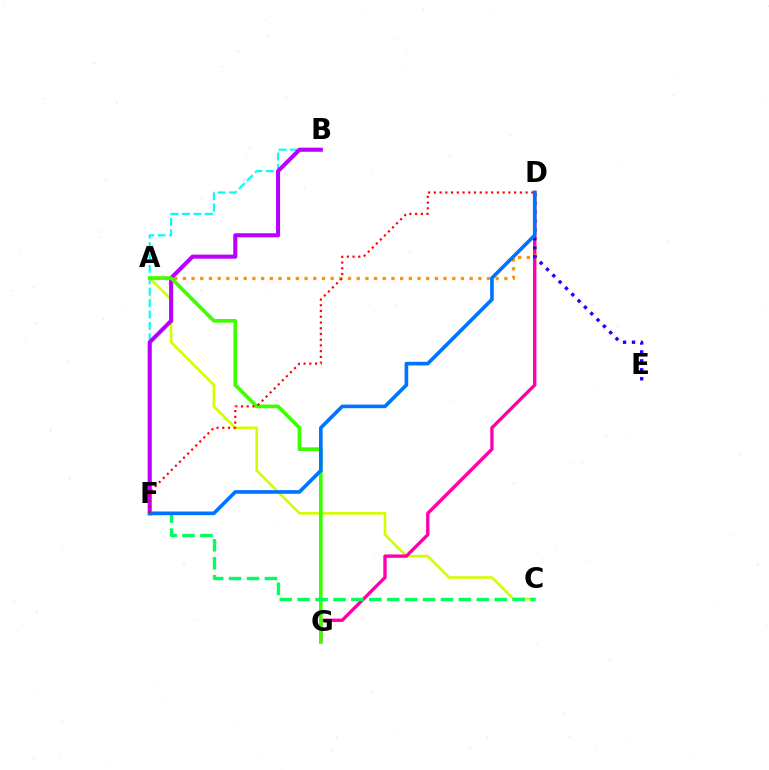{('B', 'F'): [{'color': '#00fff6', 'line_style': 'dashed', 'thickness': 1.55}, {'color': '#b900ff', 'line_style': 'solid', 'thickness': 2.93}], ('A', 'C'): [{'color': '#d1ff00', 'line_style': 'solid', 'thickness': 1.87}], ('D', 'G'): [{'color': '#ff00ac', 'line_style': 'solid', 'thickness': 2.42}], ('A', 'D'): [{'color': '#ff9400', 'line_style': 'dotted', 'thickness': 2.36}], ('D', 'E'): [{'color': '#2500ff', 'line_style': 'dotted', 'thickness': 2.43}], ('A', 'G'): [{'color': '#3dff00', 'line_style': 'solid', 'thickness': 2.65}], ('C', 'F'): [{'color': '#00ff5c', 'line_style': 'dashed', 'thickness': 2.43}], ('D', 'F'): [{'color': '#0074ff', 'line_style': 'solid', 'thickness': 2.62}, {'color': '#ff0000', 'line_style': 'dotted', 'thickness': 1.56}]}